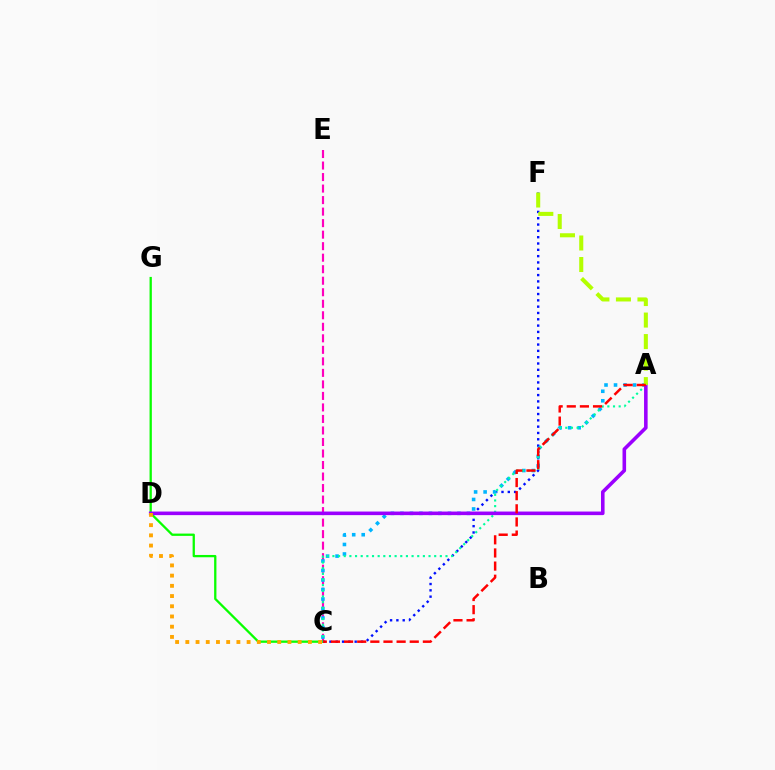{('C', 'E'): [{'color': '#ff00bd', 'line_style': 'dashed', 'thickness': 1.56}], ('C', 'G'): [{'color': '#08ff00', 'line_style': 'solid', 'thickness': 1.65}], ('C', 'F'): [{'color': '#0010ff', 'line_style': 'dotted', 'thickness': 1.72}], ('A', 'C'): [{'color': '#00b5ff', 'line_style': 'dotted', 'thickness': 2.58}, {'color': '#00ff9d', 'line_style': 'dotted', 'thickness': 1.54}, {'color': '#ff0000', 'line_style': 'dashed', 'thickness': 1.78}], ('A', 'D'): [{'color': '#9b00ff', 'line_style': 'solid', 'thickness': 2.58}], ('A', 'F'): [{'color': '#b3ff00', 'line_style': 'dashed', 'thickness': 2.92}], ('C', 'D'): [{'color': '#ffa500', 'line_style': 'dotted', 'thickness': 2.77}]}